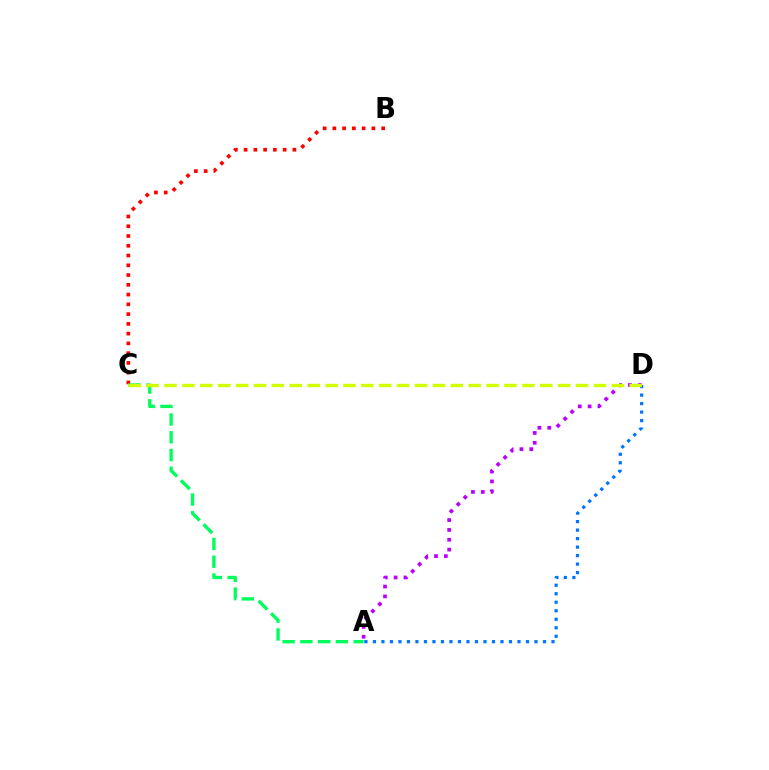{('B', 'C'): [{'color': '#ff0000', 'line_style': 'dotted', 'thickness': 2.65}], ('A', 'D'): [{'color': '#b900ff', 'line_style': 'dotted', 'thickness': 2.67}, {'color': '#0074ff', 'line_style': 'dotted', 'thickness': 2.31}], ('A', 'C'): [{'color': '#00ff5c', 'line_style': 'dashed', 'thickness': 2.41}], ('C', 'D'): [{'color': '#d1ff00', 'line_style': 'dashed', 'thickness': 2.43}]}